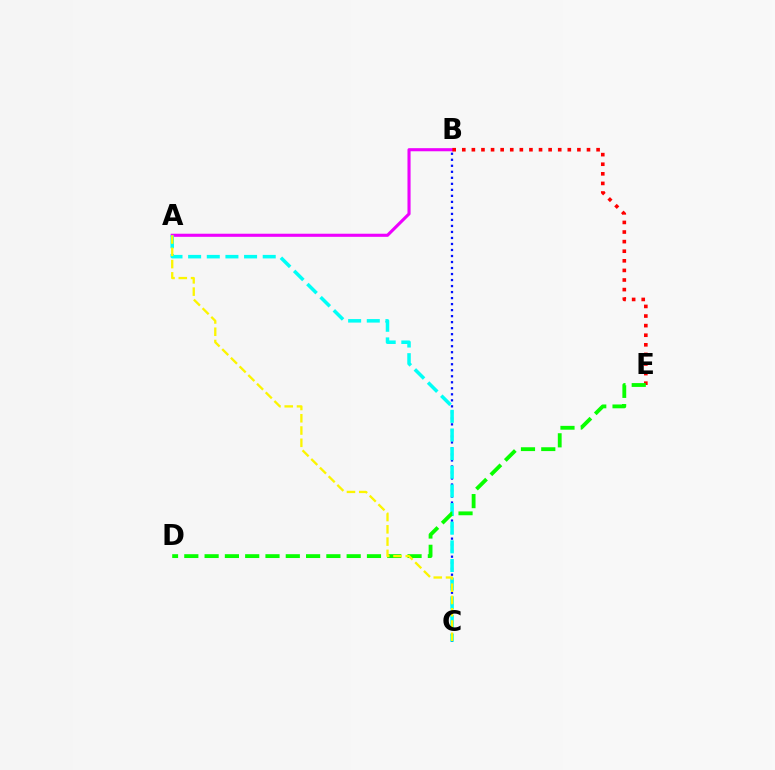{('A', 'B'): [{'color': '#ee00ff', 'line_style': 'solid', 'thickness': 2.23}], ('B', 'E'): [{'color': '#ff0000', 'line_style': 'dotted', 'thickness': 2.61}], ('B', 'C'): [{'color': '#0010ff', 'line_style': 'dotted', 'thickness': 1.63}], ('A', 'C'): [{'color': '#00fff6', 'line_style': 'dashed', 'thickness': 2.53}, {'color': '#fcf500', 'line_style': 'dashed', 'thickness': 1.67}], ('D', 'E'): [{'color': '#08ff00', 'line_style': 'dashed', 'thickness': 2.76}]}